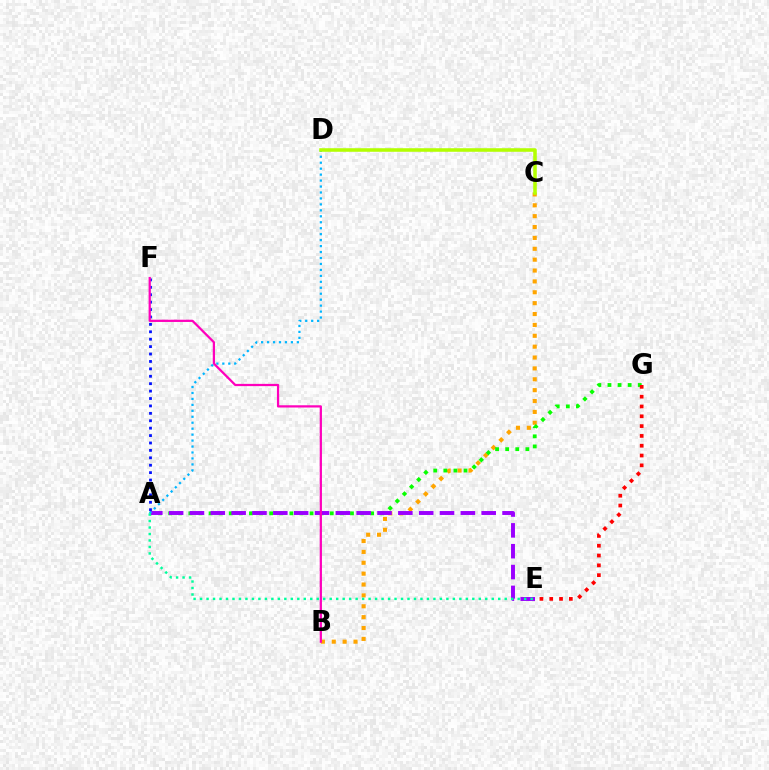{('B', 'C'): [{'color': '#ffa500', 'line_style': 'dotted', 'thickness': 2.95}], ('A', 'F'): [{'color': '#0010ff', 'line_style': 'dotted', 'thickness': 2.01}], ('A', 'G'): [{'color': '#08ff00', 'line_style': 'dotted', 'thickness': 2.74}], ('A', 'E'): [{'color': '#9b00ff', 'line_style': 'dashed', 'thickness': 2.83}, {'color': '#00ff9d', 'line_style': 'dotted', 'thickness': 1.76}], ('A', 'D'): [{'color': '#00b5ff', 'line_style': 'dotted', 'thickness': 1.62}], ('B', 'F'): [{'color': '#ff00bd', 'line_style': 'solid', 'thickness': 1.62}], ('C', 'D'): [{'color': '#b3ff00', 'line_style': 'solid', 'thickness': 2.56}], ('E', 'G'): [{'color': '#ff0000', 'line_style': 'dotted', 'thickness': 2.67}]}